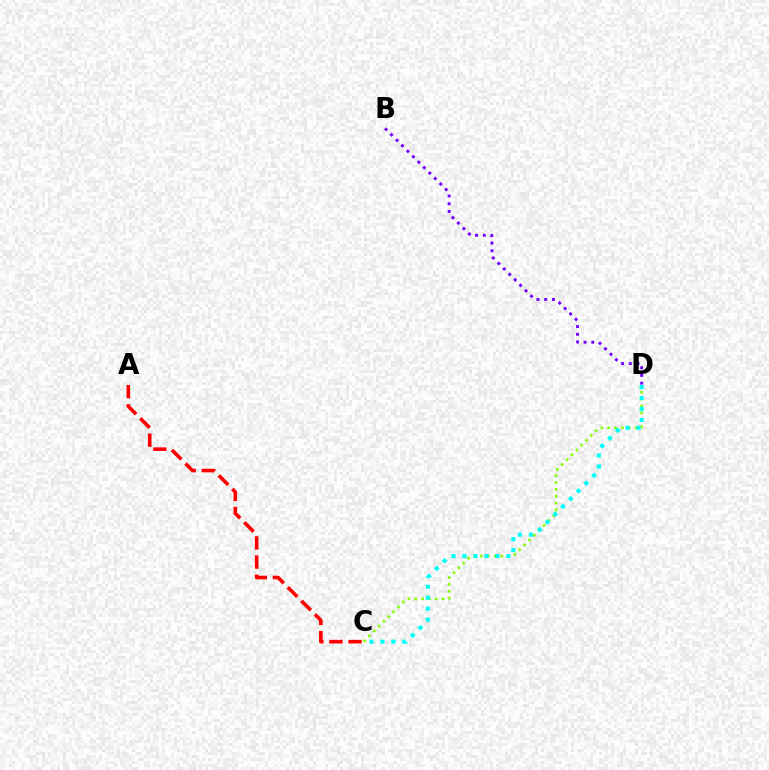{('B', 'D'): [{'color': '#7200ff', 'line_style': 'dotted', 'thickness': 2.1}], ('C', 'D'): [{'color': '#84ff00', 'line_style': 'dotted', 'thickness': 1.86}, {'color': '#00fff6', 'line_style': 'dotted', 'thickness': 2.98}], ('A', 'C'): [{'color': '#ff0000', 'line_style': 'dashed', 'thickness': 2.6}]}